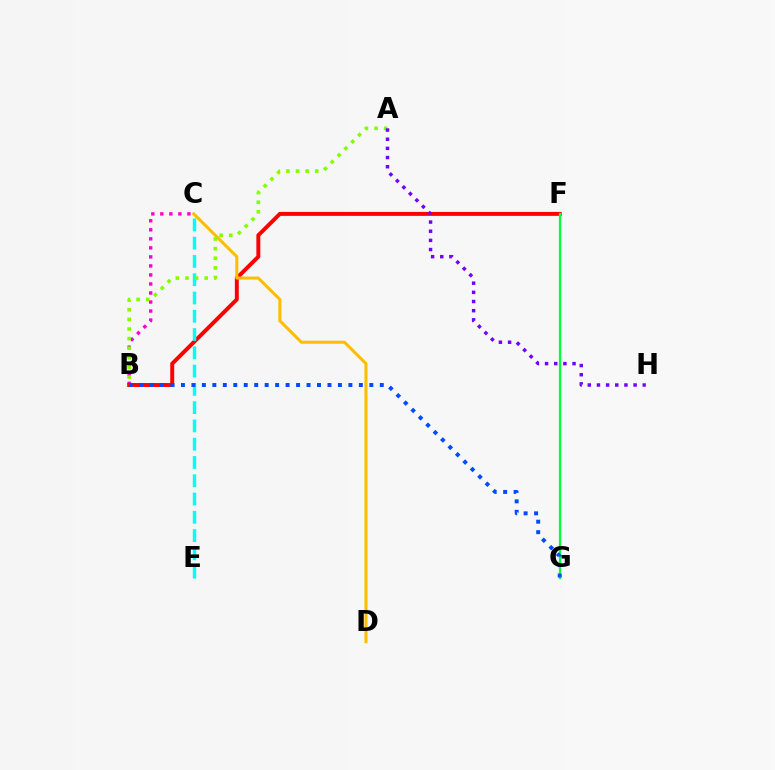{('B', 'C'): [{'color': '#ff00cf', 'line_style': 'dotted', 'thickness': 2.45}], ('B', 'F'): [{'color': '#ff0000', 'line_style': 'solid', 'thickness': 2.84}], ('C', 'D'): [{'color': '#ffbd00', 'line_style': 'solid', 'thickness': 2.19}], ('C', 'E'): [{'color': '#00fff6', 'line_style': 'dashed', 'thickness': 2.48}], ('A', 'B'): [{'color': '#84ff00', 'line_style': 'dotted', 'thickness': 2.61}], ('A', 'H'): [{'color': '#7200ff', 'line_style': 'dotted', 'thickness': 2.49}], ('F', 'G'): [{'color': '#00ff39', 'line_style': 'solid', 'thickness': 1.62}], ('B', 'G'): [{'color': '#004bff', 'line_style': 'dotted', 'thickness': 2.84}]}